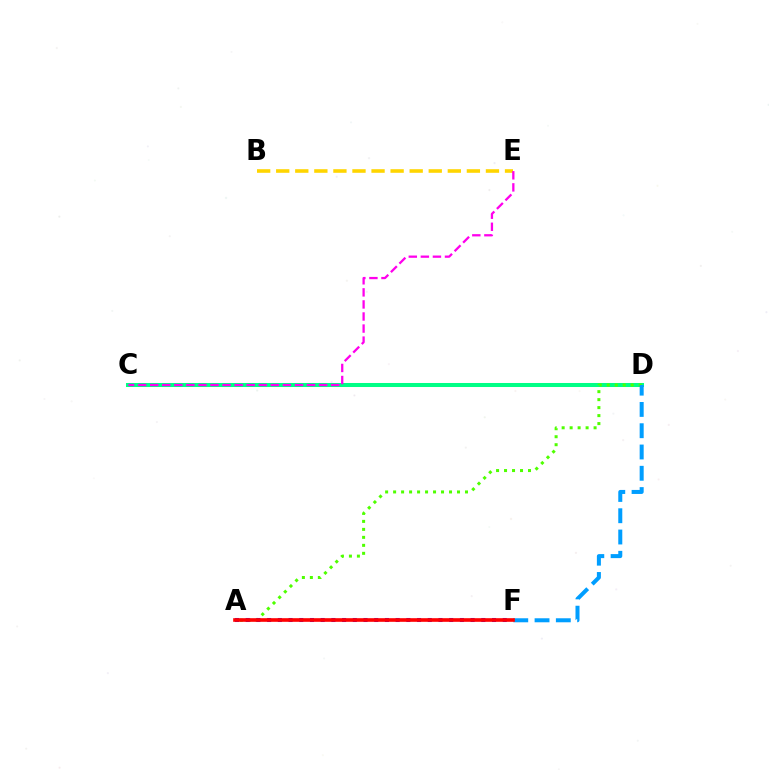{('C', 'D'): [{'color': '#00ff86', 'line_style': 'solid', 'thickness': 2.9}], ('A', 'D'): [{'color': '#4fff00', 'line_style': 'dotted', 'thickness': 2.17}], ('B', 'E'): [{'color': '#ffd500', 'line_style': 'dashed', 'thickness': 2.59}], ('D', 'F'): [{'color': '#009eff', 'line_style': 'dashed', 'thickness': 2.89}], ('A', 'F'): [{'color': '#3700ff', 'line_style': 'dotted', 'thickness': 2.91}, {'color': '#ff0000', 'line_style': 'solid', 'thickness': 2.61}], ('C', 'E'): [{'color': '#ff00ed', 'line_style': 'dashed', 'thickness': 1.64}]}